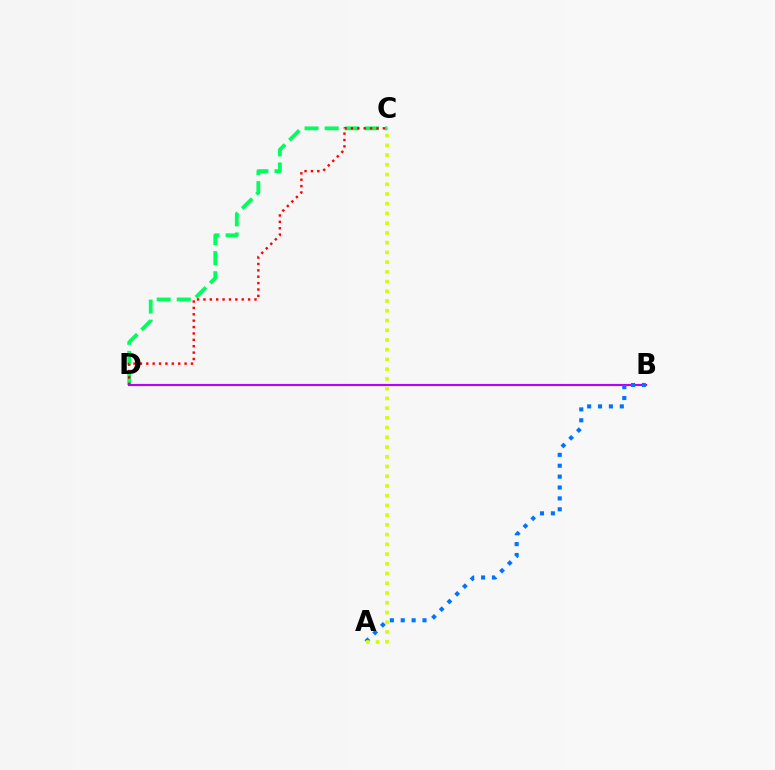{('C', 'D'): [{'color': '#00ff5c', 'line_style': 'dashed', 'thickness': 2.73}, {'color': '#ff0000', 'line_style': 'dotted', 'thickness': 1.73}], ('B', 'D'): [{'color': '#b900ff', 'line_style': 'solid', 'thickness': 1.55}], ('A', 'B'): [{'color': '#0074ff', 'line_style': 'dotted', 'thickness': 2.96}], ('A', 'C'): [{'color': '#d1ff00', 'line_style': 'dotted', 'thickness': 2.64}]}